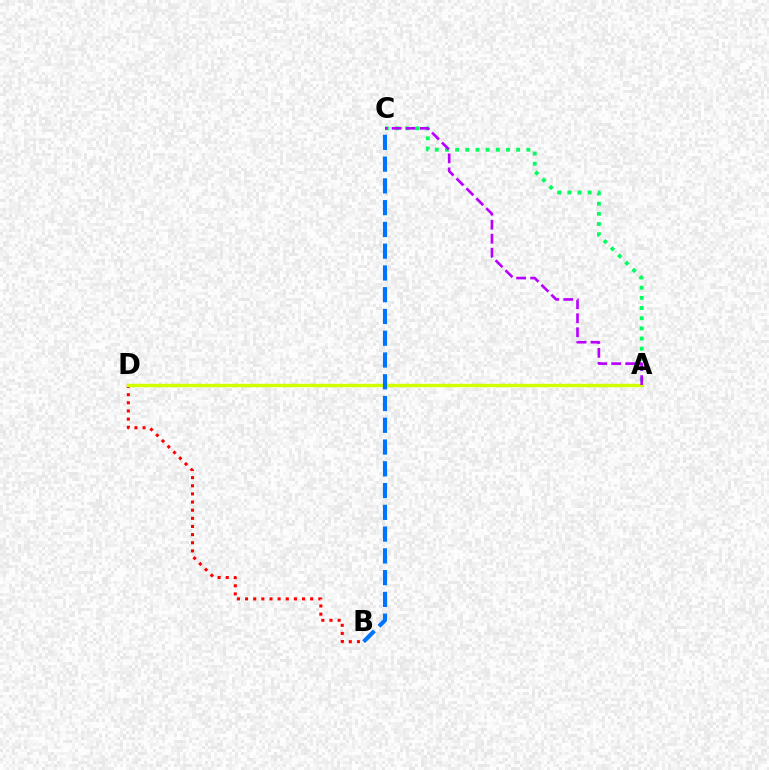{('B', 'D'): [{'color': '#ff0000', 'line_style': 'dotted', 'thickness': 2.21}], ('A', 'D'): [{'color': '#d1ff00', 'line_style': 'solid', 'thickness': 2.47}], ('A', 'C'): [{'color': '#00ff5c', 'line_style': 'dotted', 'thickness': 2.76}, {'color': '#b900ff', 'line_style': 'dashed', 'thickness': 1.9}], ('B', 'C'): [{'color': '#0074ff', 'line_style': 'dashed', 'thickness': 2.96}]}